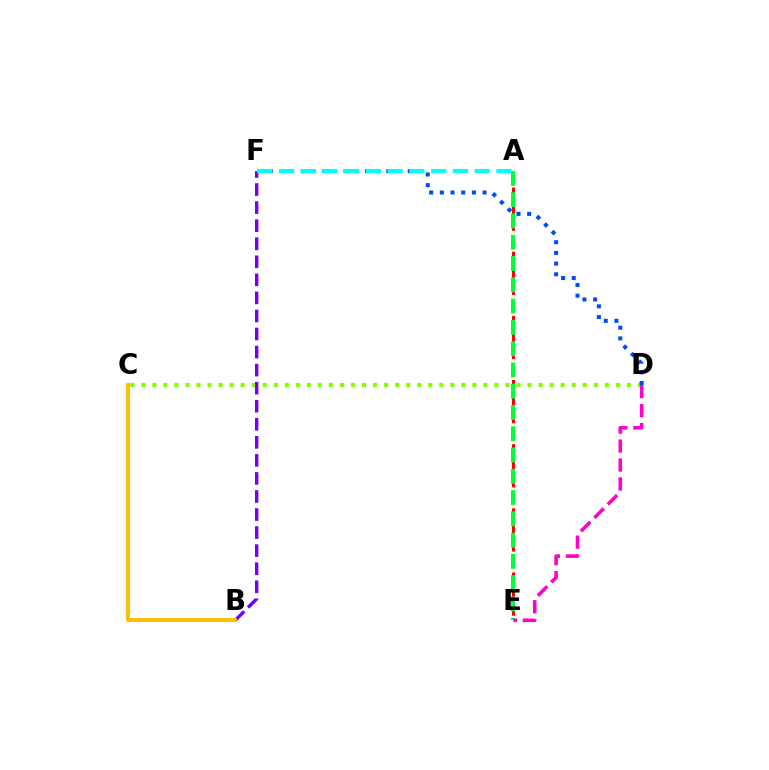{('C', 'D'): [{'color': '#84ff00', 'line_style': 'dotted', 'thickness': 3.0}], ('A', 'E'): [{'color': '#ff0000', 'line_style': 'dashed', 'thickness': 2.18}, {'color': '#00ff39', 'line_style': 'dashed', 'thickness': 2.89}], ('D', 'F'): [{'color': '#004bff', 'line_style': 'dotted', 'thickness': 2.9}], ('D', 'E'): [{'color': '#ff00cf', 'line_style': 'dashed', 'thickness': 2.58}], ('B', 'F'): [{'color': '#7200ff', 'line_style': 'dashed', 'thickness': 2.45}], ('A', 'F'): [{'color': '#00fff6', 'line_style': 'dashed', 'thickness': 2.96}], ('B', 'C'): [{'color': '#ffbd00', 'line_style': 'solid', 'thickness': 2.81}]}